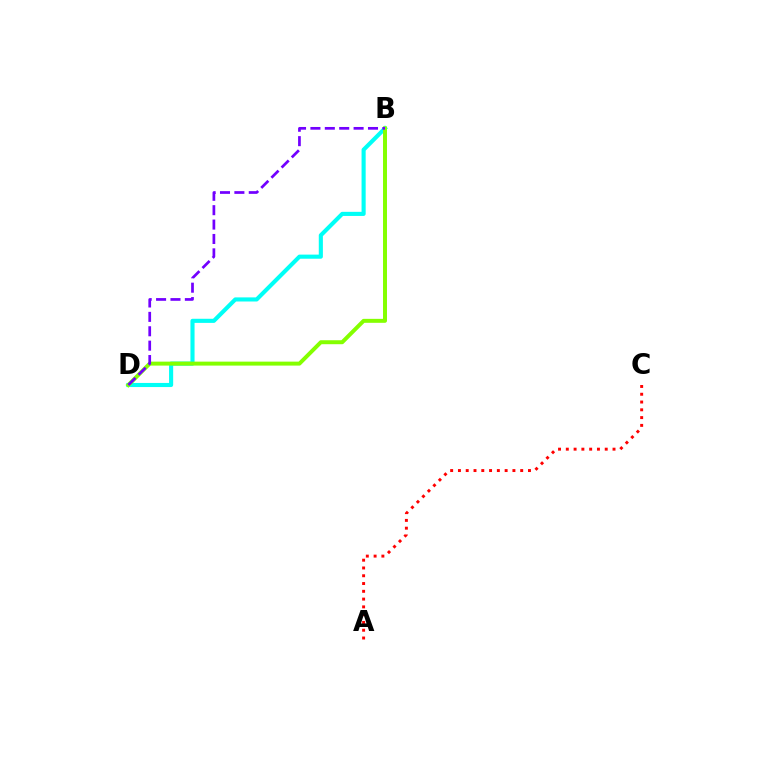{('A', 'C'): [{'color': '#ff0000', 'line_style': 'dotted', 'thickness': 2.11}], ('B', 'D'): [{'color': '#00fff6', 'line_style': 'solid', 'thickness': 2.96}, {'color': '#84ff00', 'line_style': 'solid', 'thickness': 2.86}, {'color': '#7200ff', 'line_style': 'dashed', 'thickness': 1.96}]}